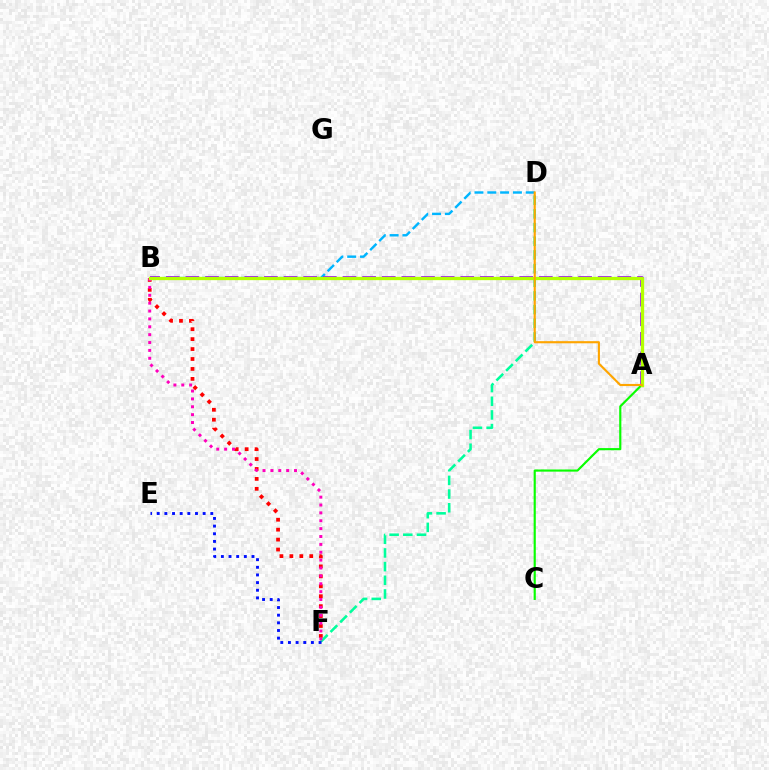{('B', 'D'): [{'color': '#00b5ff', 'line_style': 'dashed', 'thickness': 1.74}], ('B', 'F'): [{'color': '#ff0000', 'line_style': 'dotted', 'thickness': 2.7}, {'color': '#ff00bd', 'line_style': 'dotted', 'thickness': 2.14}], ('A', 'B'): [{'color': '#9b00ff', 'line_style': 'dashed', 'thickness': 2.67}, {'color': '#b3ff00', 'line_style': 'solid', 'thickness': 2.38}], ('D', 'F'): [{'color': '#00ff9d', 'line_style': 'dashed', 'thickness': 1.86}], ('A', 'C'): [{'color': '#08ff00', 'line_style': 'solid', 'thickness': 1.56}], ('E', 'F'): [{'color': '#0010ff', 'line_style': 'dotted', 'thickness': 2.08}], ('A', 'D'): [{'color': '#ffa500', 'line_style': 'solid', 'thickness': 1.53}]}